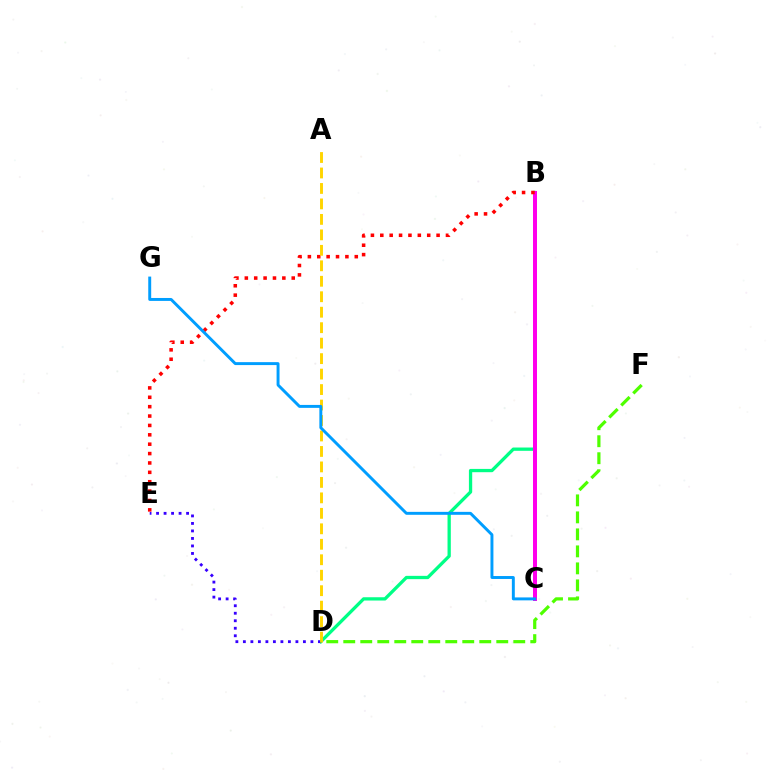{('B', 'D'): [{'color': '#00ff86', 'line_style': 'solid', 'thickness': 2.37}], ('D', 'E'): [{'color': '#3700ff', 'line_style': 'dotted', 'thickness': 2.04}], ('B', 'C'): [{'color': '#ff00ed', 'line_style': 'solid', 'thickness': 2.87}], ('B', 'E'): [{'color': '#ff0000', 'line_style': 'dotted', 'thickness': 2.55}], ('A', 'D'): [{'color': '#ffd500', 'line_style': 'dashed', 'thickness': 2.1}], ('C', 'G'): [{'color': '#009eff', 'line_style': 'solid', 'thickness': 2.11}], ('D', 'F'): [{'color': '#4fff00', 'line_style': 'dashed', 'thickness': 2.31}]}